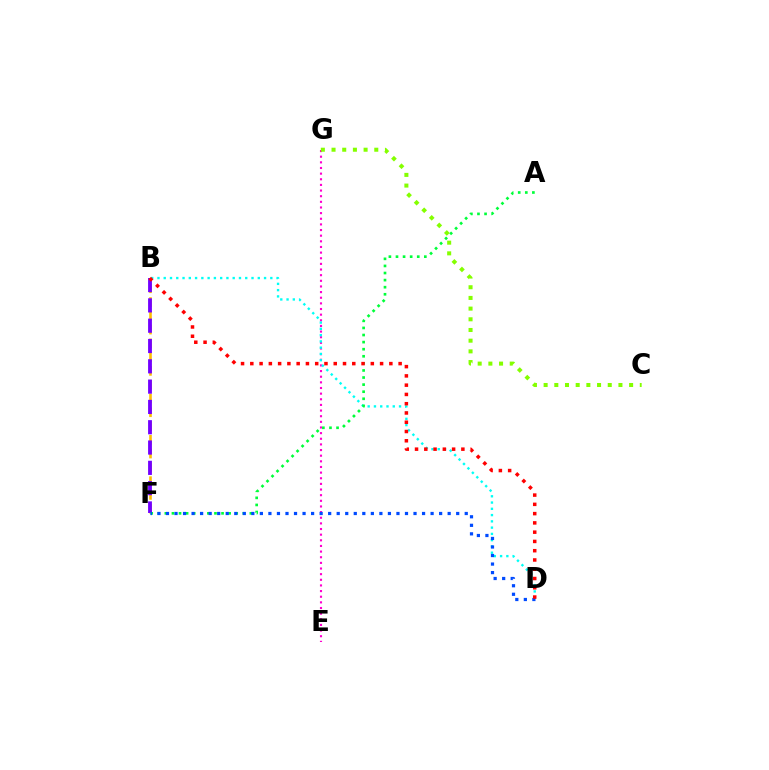{('E', 'G'): [{'color': '#ff00cf', 'line_style': 'dotted', 'thickness': 1.53}], ('B', 'F'): [{'color': '#ffbd00', 'line_style': 'dashed', 'thickness': 1.87}, {'color': '#7200ff', 'line_style': 'dashed', 'thickness': 2.76}], ('B', 'D'): [{'color': '#00fff6', 'line_style': 'dotted', 'thickness': 1.7}, {'color': '#ff0000', 'line_style': 'dotted', 'thickness': 2.52}], ('A', 'F'): [{'color': '#00ff39', 'line_style': 'dotted', 'thickness': 1.93}], ('C', 'G'): [{'color': '#84ff00', 'line_style': 'dotted', 'thickness': 2.9}], ('D', 'F'): [{'color': '#004bff', 'line_style': 'dotted', 'thickness': 2.32}]}